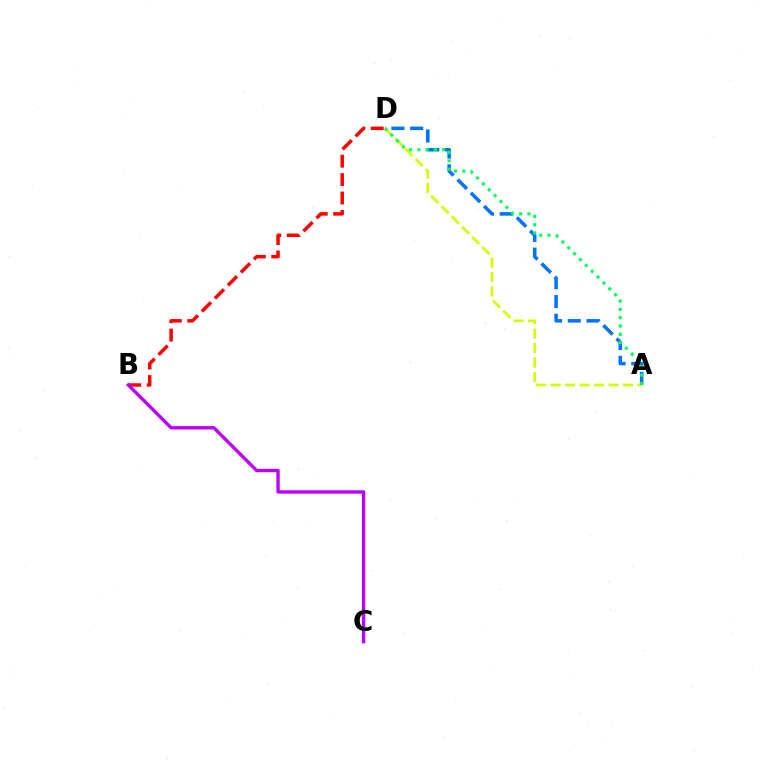{('A', 'D'): [{'color': '#0074ff', 'line_style': 'dashed', 'thickness': 2.55}, {'color': '#d1ff00', 'line_style': 'dashed', 'thickness': 1.96}, {'color': '#00ff5c', 'line_style': 'dotted', 'thickness': 2.25}], ('B', 'D'): [{'color': '#ff0000', 'line_style': 'dashed', 'thickness': 2.5}], ('B', 'C'): [{'color': '#b900ff', 'line_style': 'solid', 'thickness': 2.41}]}